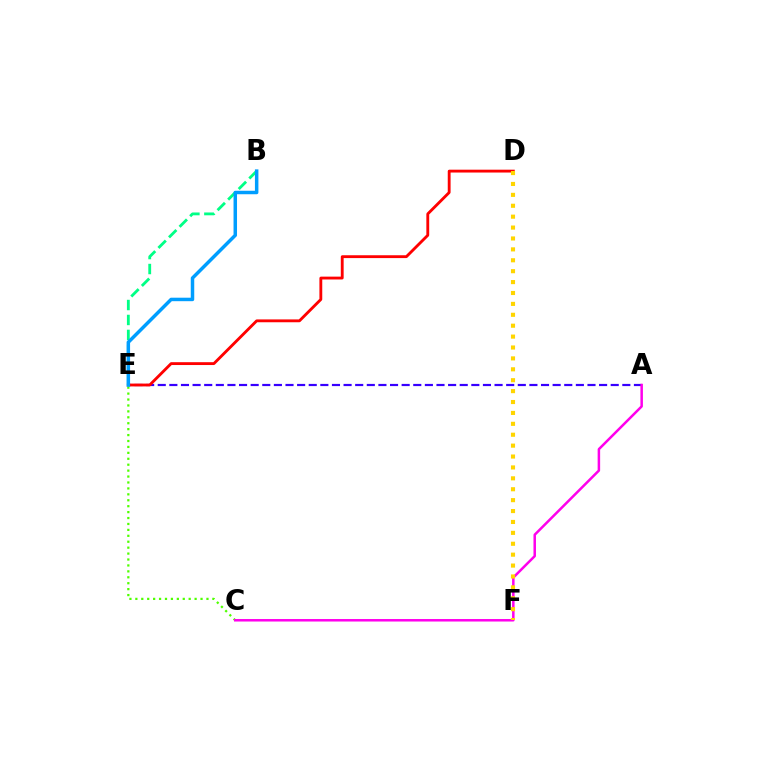{('A', 'E'): [{'color': '#3700ff', 'line_style': 'dashed', 'thickness': 1.58}], ('D', 'E'): [{'color': '#ff0000', 'line_style': 'solid', 'thickness': 2.05}], ('C', 'E'): [{'color': '#4fff00', 'line_style': 'dotted', 'thickness': 1.61}], ('B', 'E'): [{'color': '#00ff86', 'line_style': 'dashed', 'thickness': 2.03}, {'color': '#009eff', 'line_style': 'solid', 'thickness': 2.51}], ('A', 'C'): [{'color': '#ff00ed', 'line_style': 'solid', 'thickness': 1.8}], ('D', 'F'): [{'color': '#ffd500', 'line_style': 'dotted', 'thickness': 2.96}]}